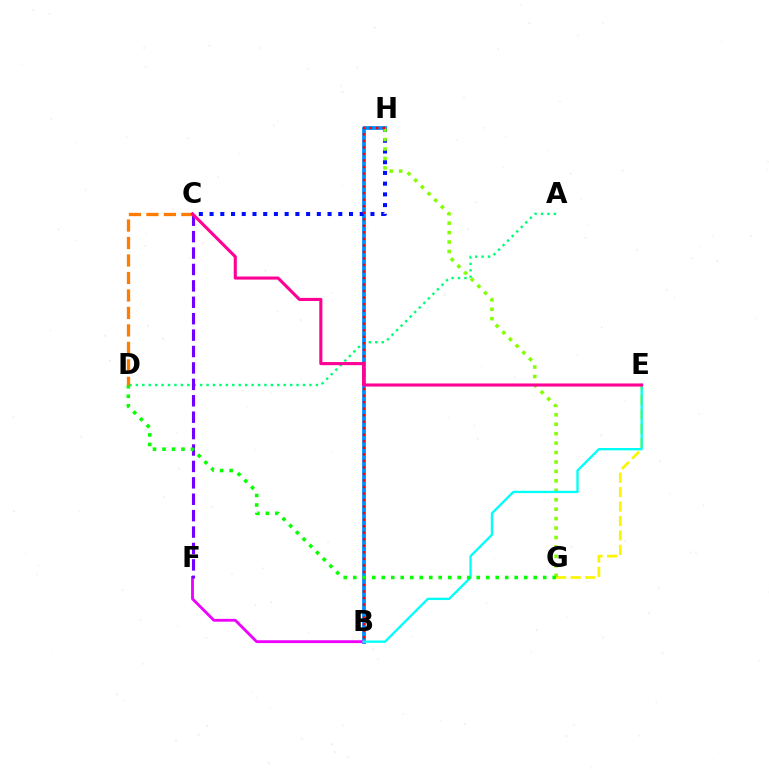{('A', 'D'): [{'color': '#00ff74', 'line_style': 'dotted', 'thickness': 1.75}], ('B', 'H'): [{'color': '#008cff', 'line_style': 'solid', 'thickness': 2.71}, {'color': '#ff0000', 'line_style': 'dotted', 'thickness': 1.77}], ('C', 'H'): [{'color': '#0010ff', 'line_style': 'dotted', 'thickness': 2.91}], ('B', 'F'): [{'color': '#ee00ff', 'line_style': 'solid', 'thickness': 2.04}], ('E', 'G'): [{'color': '#fcf500', 'line_style': 'dashed', 'thickness': 1.96}], ('G', 'H'): [{'color': '#84ff00', 'line_style': 'dotted', 'thickness': 2.56}], ('B', 'E'): [{'color': '#00fff6', 'line_style': 'solid', 'thickness': 1.68}], ('C', 'F'): [{'color': '#7200ff', 'line_style': 'dashed', 'thickness': 2.23}], ('D', 'G'): [{'color': '#08ff00', 'line_style': 'dotted', 'thickness': 2.58}], ('C', 'D'): [{'color': '#ff7c00', 'line_style': 'dashed', 'thickness': 2.37}], ('C', 'E'): [{'color': '#ff0094', 'line_style': 'solid', 'thickness': 2.22}]}